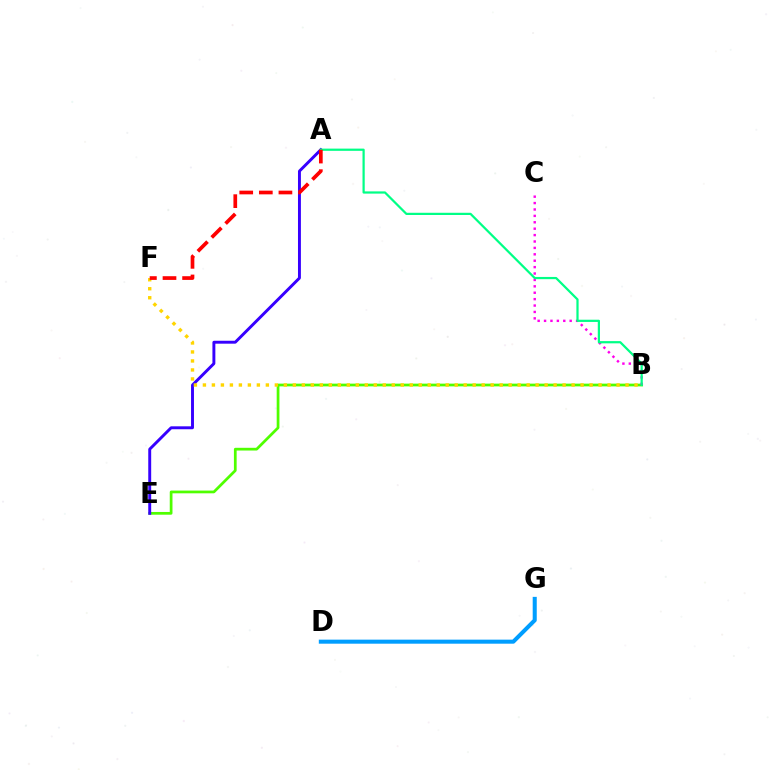{('B', 'E'): [{'color': '#4fff00', 'line_style': 'solid', 'thickness': 1.97}], ('A', 'E'): [{'color': '#3700ff', 'line_style': 'solid', 'thickness': 2.11}], ('B', 'C'): [{'color': '#ff00ed', 'line_style': 'dotted', 'thickness': 1.74}], ('D', 'G'): [{'color': '#009eff', 'line_style': 'solid', 'thickness': 2.91}], ('A', 'B'): [{'color': '#00ff86', 'line_style': 'solid', 'thickness': 1.6}], ('B', 'F'): [{'color': '#ffd500', 'line_style': 'dotted', 'thickness': 2.44}], ('A', 'F'): [{'color': '#ff0000', 'line_style': 'dashed', 'thickness': 2.66}]}